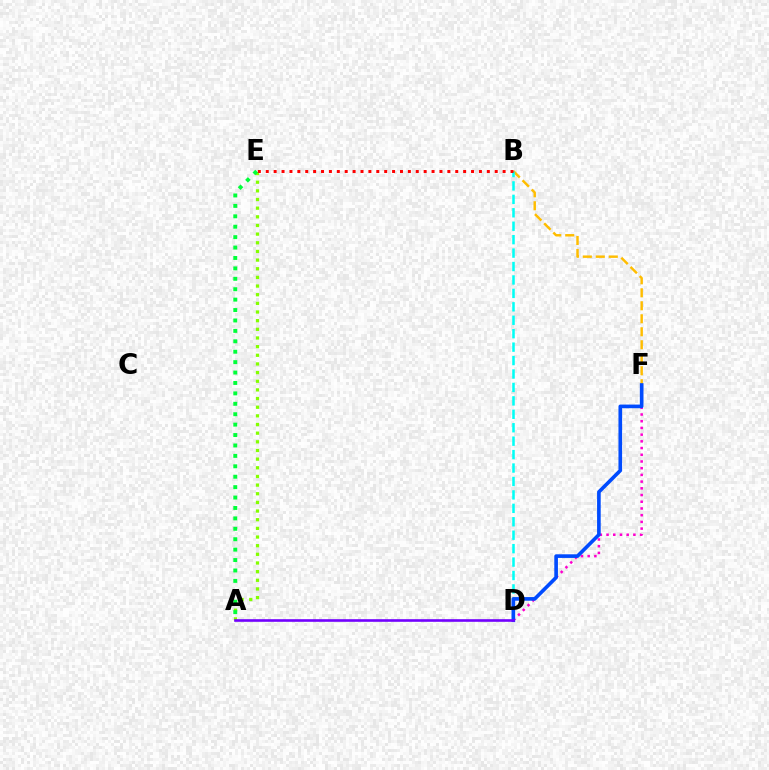{('D', 'F'): [{'color': '#ff00cf', 'line_style': 'dotted', 'thickness': 1.82}, {'color': '#004bff', 'line_style': 'solid', 'thickness': 2.62}], ('B', 'F'): [{'color': '#ffbd00', 'line_style': 'dashed', 'thickness': 1.77}], ('A', 'E'): [{'color': '#84ff00', 'line_style': 'dotted', 'thickness': 2.35}, {'color': '#00ff39', 'line_style': 'dotted', 'thickness': 2.83}], ('B', 'D'): [{'color': '#00fff6', 'line_style': 'dashed', 'thickness': 1.82}], ('A', 'D'): [{'color': '#7200ff', 'line_style': 'solid', 'thickness': 1.89}], ('B', 'E'): [{'color': '#ff0000', 'line_style': 'dotted', 'thickness': 2.15}]}